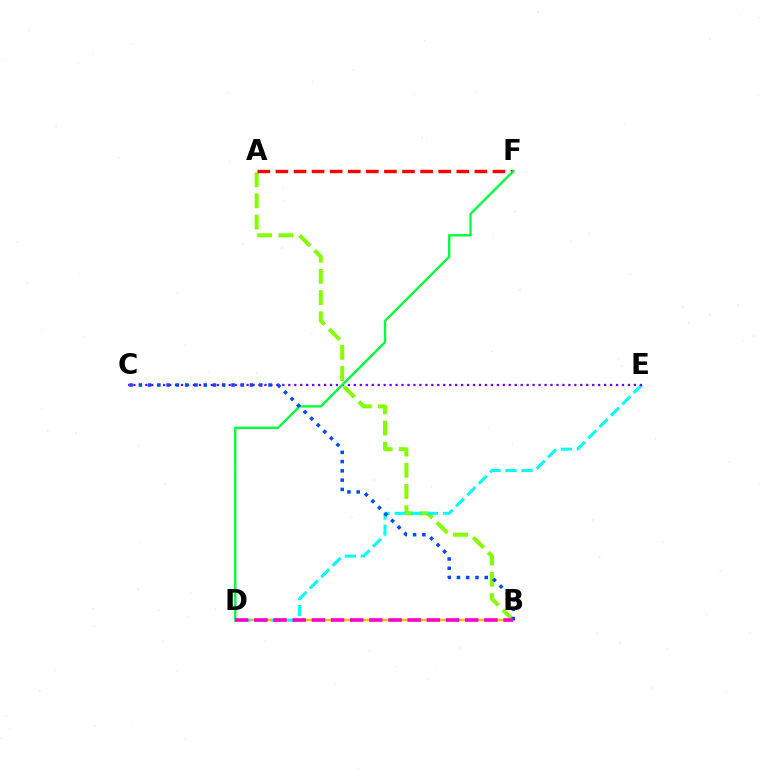{('A', 'B'): [{'color': '#84ff00', 'line_style': 'dashed', 'thickness': 2.88}], ('A', 'F'): [{'color': '#ff0000', 'line_style': 'dashed', 'thickness': 2.46}], ('B', 'D'): [{'color': '#ffbd00', 'line_style': 'solid', 'thickness': 1.76}, {'color': '#ff00cf', 'line_style': 'dashed', 'thickness': 2.6}], ('D', 'E'): [{'color': '#00fff6', 'line_style': 'dashed', 'thickness': 2.18}], ('C', 'E'): [{'color': '#7200ff', 'line_style': 'dotted', 'thickness': 1.62}], ('D', 'F'): [{'color': '#00ff39', 'line_style': 'solid', 'thickness': 1.69}], ('B', 'C'): [{'color': '#004bff', 'line_style': 'dotted', 'thickness': 2.52}]}